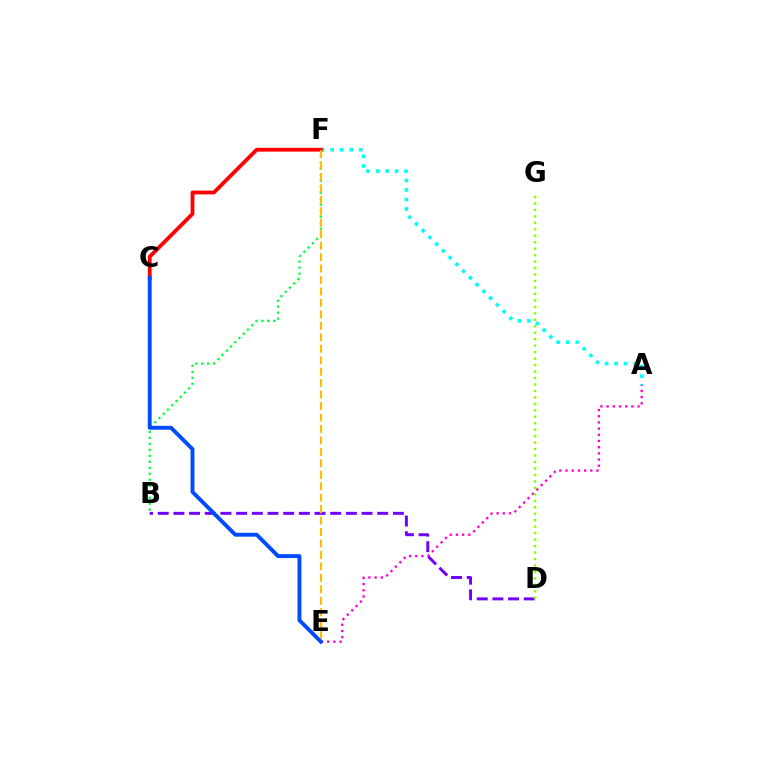{('A', 'F'): [{'color': '#00fff6', 'line_style': 'dotted', 'thickness': 2.59}], ('A', 'E'): [{'color': '#ff00cf', 'line_style': 'dotted', 'thickness': 1.68}], ('B', 'F'): [{'color': '#00ff39', 'line_style': 'dotted', 'thickness': 1.63}], ('C', 'F'): [{'color': '#ff0000', 'line_style': 'solid', 'thickness': 2.74}], ('B', 'D'): [{'color': '#7200ff', 'line_style': 'dashed', 'thickness': 2.13}], ('E', 'F'): [{'color': '#ffbd00', 'line_style': 'dashed', 'thickness': 1.56}], ('D', 'G'): [{'color': '#84ff00', 'line_style': 'dotted', 'thickness': 1.76}], ('C', 'E'): [{'color': '#004bff', 'line_style': 'solid', 'thickness': 2.81}]}